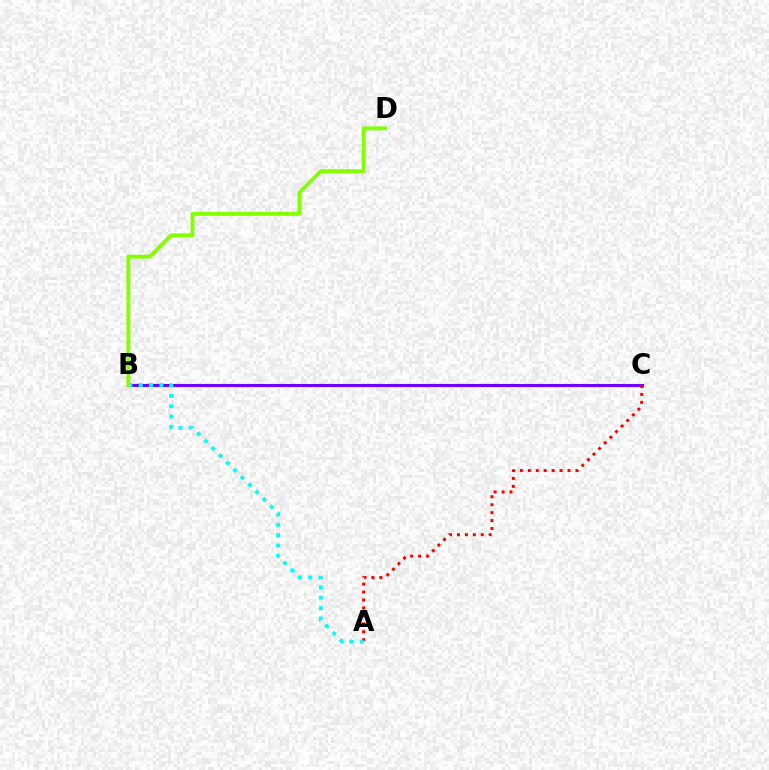{('B', 'C'): [{'color': '#7200ff', 'line_style': 'solid', 'thickness': 2.24}], ('A', 'C'): [{'color': '#ff0000', 'line_style': 'dotted', 'thickness': 2.16}], ('A', 'B'): [{'color': '#00fff6', 'line_style': 'dotted', 'thickness': 2.8}], ('B', 'D'): [{'color': '#84ff00', 'line_style': 'solid', 'thickness': 2.78}]}